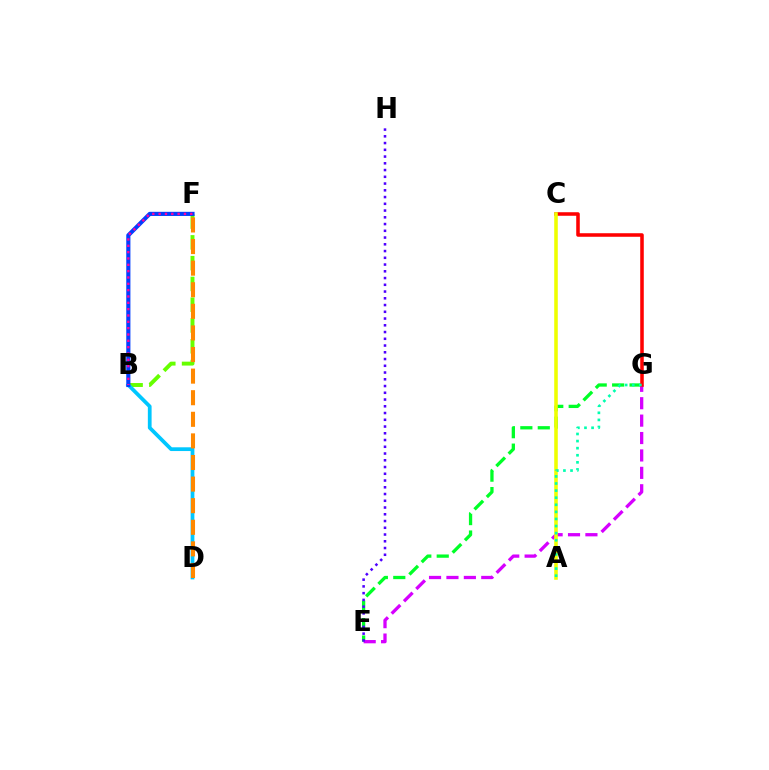{('B', 'F'): [{'color': '#66ff00', 'line_style': 'dashed', 'thickness': 2.82}, {'color': '#003fff', 'line_style': 'solid', 'thickness': 2.98}, {'color': '#ff00a0', 'line_style': 'dotted', 'thickness': 1.72}], ('E', 'G'): [{'color': '#00ff27', 'line_style': 'dashed', 'thickness': 2.37}, {'color': '#d600ff', 'line_style': 'dashed', 'thickness': 2.37}], ('C', 'G'): [{'color': '#ff0000', 'line_style': 'solid', 'thickness': 2.55}], ('B', 'D'): [{'color': '#00c7ff', 'line_style': 'solid', 'thickness': 2.7}], ('A', 'C'): [{'color': '#eeff00', 'line_style': 'solid', 'thickness': 2.56}], ('E', 'H'): [{'color': '#4f00ff', 'line_style': 'dotted', 'thickness': 1.83}], ('A', 'G'): [{'color': '#00ffaf', 'line_style': 'dotted', 'thickness': 1.93}], ('D', 'F'): [{'color': '#ff8800', 'line_style': 'dashed', 'thickness': 2.93}]}